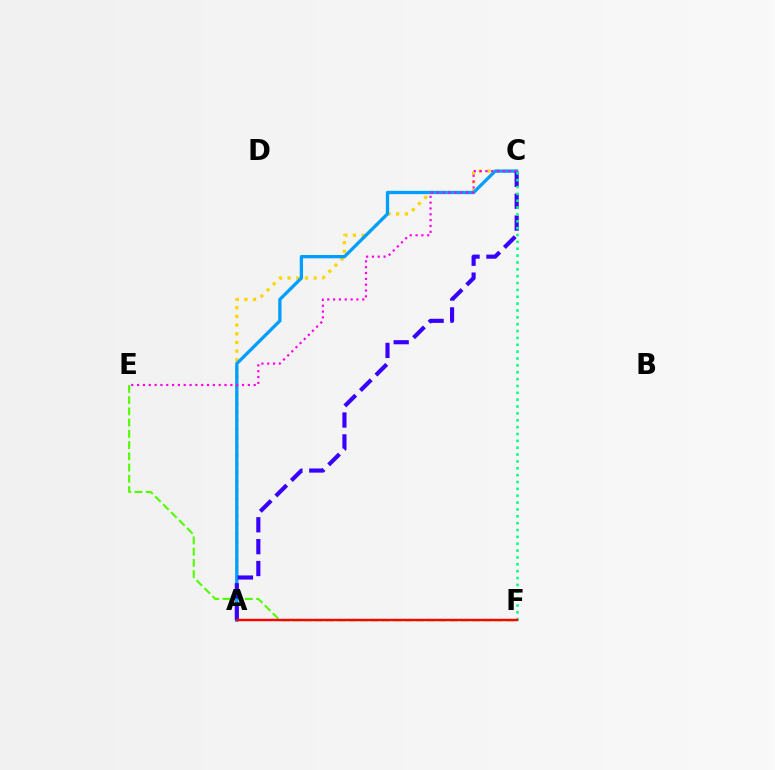{('E', 'F'): [{'color': '#4fff00', 'line_style': 'dashed', 'thickness': 1.53}], ('A', 'C'): [{'color': '#ffd500', 'line_style': 'dotted', 'thickness': 2.36}, {'color': '#009eff', 'line_style': 'solid', 'thickness': 2.37}, {'color': '#3700ff', 'line_style': 'dashed', 'thickness': 2.97}], ('C', 'F'): [{'color': '#00ff86', 'line_style': 'dotted', 'thickness': 1.86}], ('C', 'E'): [{'color': '#ff00ed', 'line_style': 'dotted', 'thickness': 1.58}], ('A', 'F'): [{'color': '#ff0000', 'line_style': 'solid', 'thickness': 1.73}]}